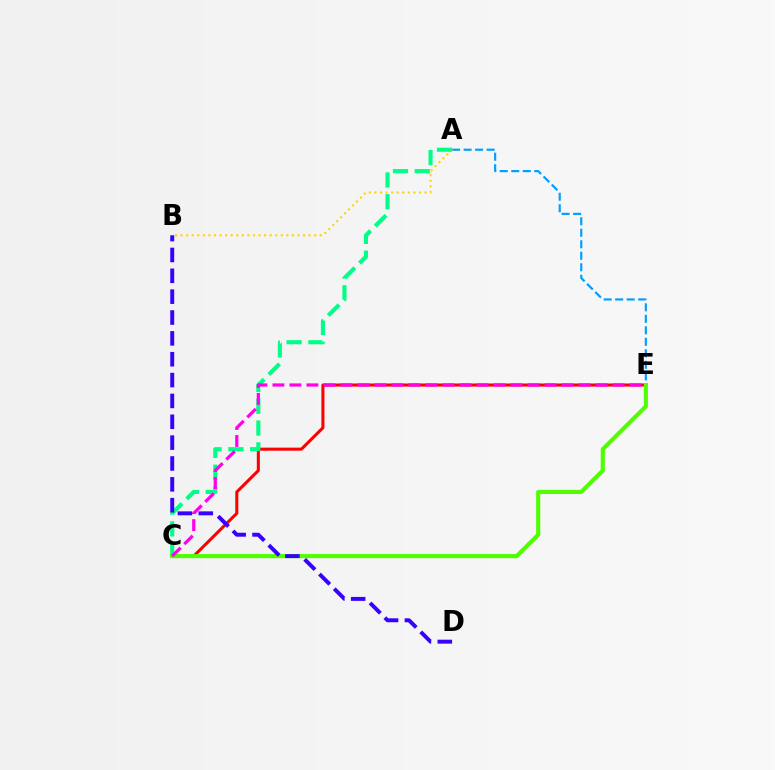{('A', 'E'): [{'color': '#009eff', 'line_style': 'dashed', 'thickness': 1.56}], ('A', 'B'): [{'color': '#ffd500', 'line_style': 'dotted', 'thickness': 1.51}], ('C', 'E'): [{'color': '#ff0000', 'line_style': 'solid', 'thickness': 2.2}, {'color': '#4fff00', 'line_style': 'solid', 'thickness': 2.96}, {'color': '#ff00ed', 'line_style': 'dashed', 'thickness': 2.31}], ('A', 'C'): [{'color': '#00ff86', 'line_style': 'dashed', 'thickness': 2.96}], ('B', 'D'): [{'color': '#3700ff', 'line_style': 'dashed', 'thickness': 2.83}]}